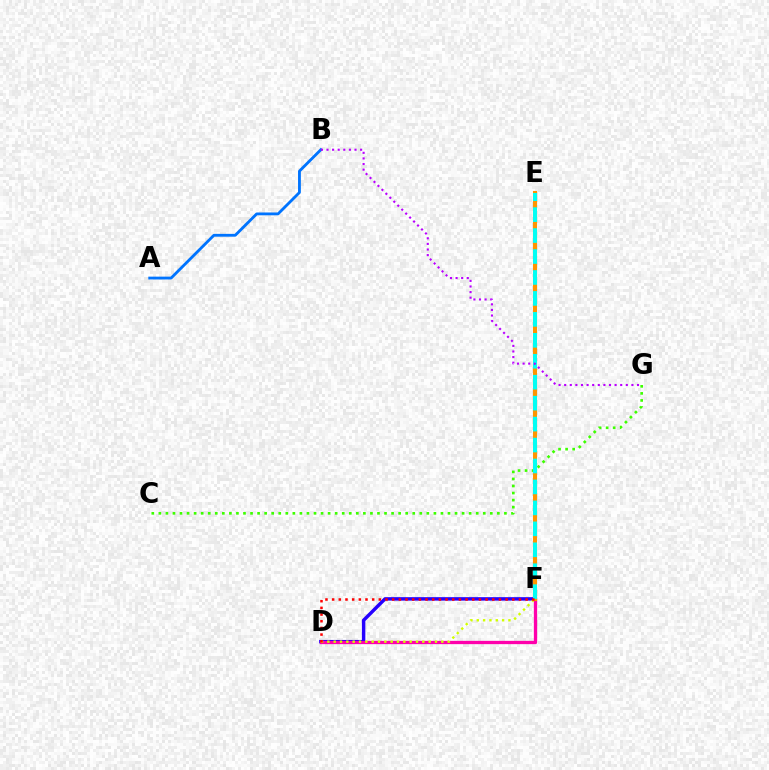{('E', 'F'): [{'color': '#00ff5c', 'line_style': 'dashed', 'thickness': 2.21}, {'color': '#ff9400', 'line_style': 'solid', 'thickness': 2.94}, {'color': '#00fff6', 'line_style': 'dashed', 'thickness': 2.85}], ('A', 'B'): [{'color': '#0074ff', 'line_style': 'solid', 'thickness': 2.03}], ('D', 'F'): [{'color': '#2500ff', 'line_style': 'solid', 'thickness': 2.48}, {'color': '#ff00ac', 'line_style': 'solid', 'thickness': 2.37}, {'color': '#d1ff00', 'line_style': 'dotted', 'thickness': 1.72}, {'color': '#ff0000', 'line_style': 'dotted', 'thickness': 1.81}], ('C', 'G'): [{'color': '#3dff00', 'line_style': 'dotted', 'thickness': 1.92}], ('B', 'G'): [{'color': '#b900ff', 'line_style': 'dotted', 'thickness': 1.52}]}